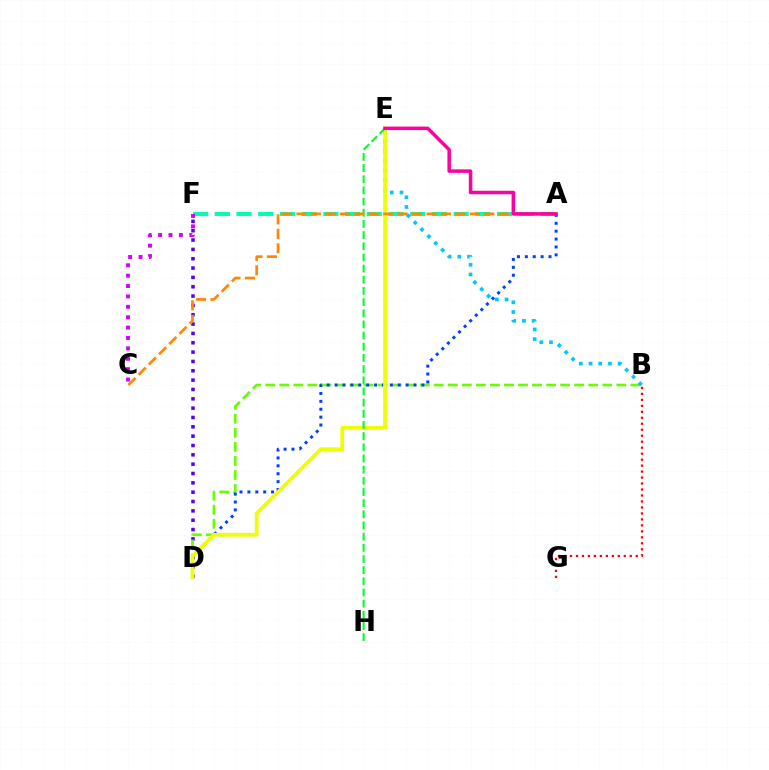{('D', 'F'): [{'color': '#4f00ff', 'line_style': 'dotted', 'thickness': 2.54}], ('A', 'F'): [{'color': '#00ffaf', 'line_style': 'dashed', 'thickness': 2.95}], ('B', 'D'): [{'color': '#66ff00', 'line_style': 'dashed', 'thickness': 1.91}], ('A', 'D'): [{'color': '#003fff', 'line_style': 'dotted', 'thickness': 2.15}], ('B', 'E'): [{'color': '#00c7ff', 'line_style': 'dotted', 'thickness': 2.63}], ('D', 'E'): [{'color': '#eeff00', 'line_style': 'solid', 'thickness': 2.69}], ('C', 'F'): [{'color': '#d600ff', 'line_style': 'dotted', 'thickness': 2.82}], ('B', 'G'): [{'color': '#ff0000', 'line_style': 'dotted', 'thickness': 1.62}], ('E', 'H'): [{'color': '#00ff27', 'line_style': 'dashed', 'thickness': 1.52}], ('A', 'C'): [{'color': '#ff8800', 'line_style': 'dashed', 'thickness': 1.96}], ('A', 'E'): [{'color': '#ff00a0', 'line_style': 'solid', 'thickness': 2.53}]}